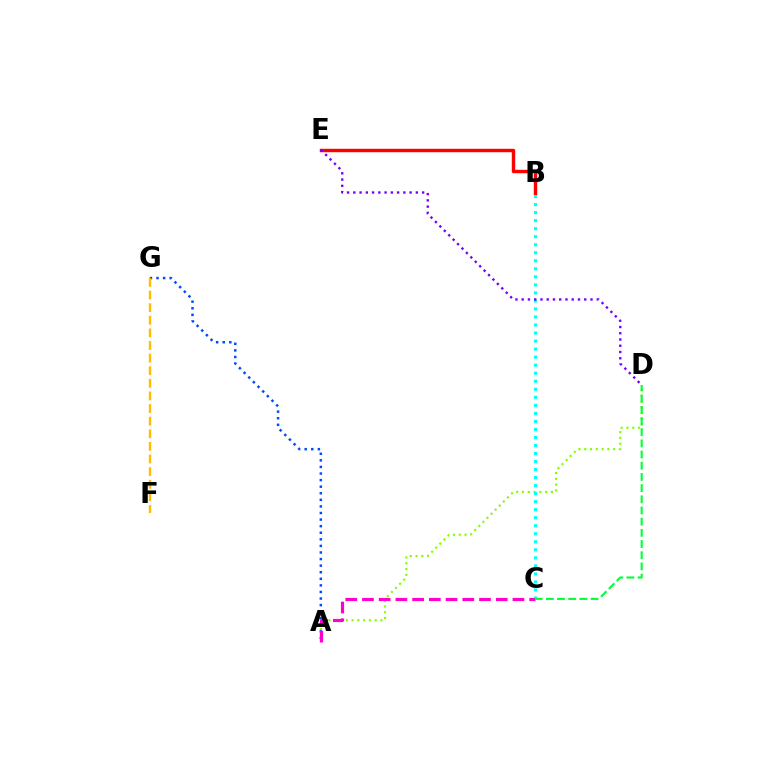{('A', 'D'): [{'color': '#84ff00', 'line_style': 'dotted', 'thickness': 1.57}], ('B', 'E'): [{'color': '#ff0000', 'line_style': 'solid', 'thickness': 2.47}], ('A', 'G'): [{'color': '#004bff', 'line_style': 'dotted', 'thickness': 1.79}], ('B', 'C'): [{'color': '#00fff6', 'line_style': 'dotted', 'thickness': 2.18}], ('A', 'C'): [{'color': '#ff00cf', 'line_style': 'dashed', 'thickness': 2.27}], ('C', 'D'): [{'color': '#00ff39', 'line_style': 'dashed', 'thickness': 1.52}], ('D', 'E'): [{'color': '#7200ff', 'line_style': 'dotted', 'thickness': 1.7}], ('F', 'G'): [{'color': '#ffbd00', 'line_style': 'dashed', 'thickness': 1.71}]}